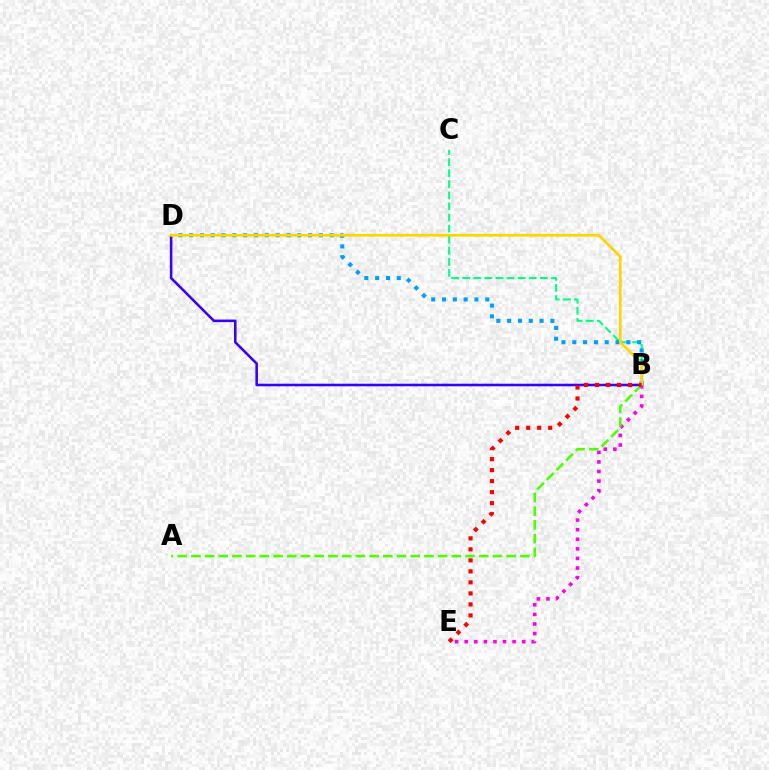{('B', 'C'): [{'color': '#00ff86', 'line_style': 'dashed', 'thickness': 1.51}], ('B', 'D'): [{'color': '#3700ff', 'line_style': 'solid', 'thickness': 1.85}, {'color': '#009eff', 'line_style': 'dotted', 'thickness': 2.94}, {'color': '#ffd500', 'line_style': 'solid', 'thickness': 1.95}], ('B', 'E'): [{'color': '#ff00ed', 'line_style': 'dotted', 'thickness': 2.6}, {'color': '#ff0000', 'line_style': 'dotted', 'thickness': 2.99}], ('A', 'B'): [{'color': '#4fff00', 'line_style': 'dashed', 'thickness': 1.86}]}